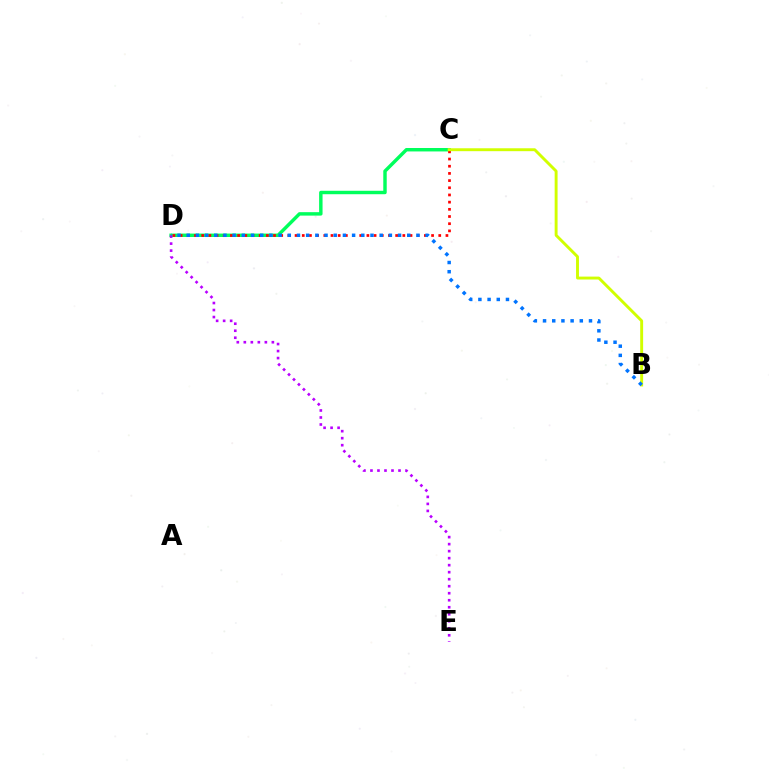{('C', 'D'): [{'color': '#00ff5c', 'line_style': 'solid', 'thickness': 2.48}, {'color': '#ff0000', 'line_style': 'dotted', 'thickness': 1.95}], ('B', 'C'): [{'color': '#d1ff00', 'line_style': 'solid', 'thickness': 2.1}], ('D', 'E'): [{'color': '#b900ff', 'line_style': 'dotted', 'thickness': 1.91}], ('B', 'D'): [{'color': '#0074ff', 'line_style': 'dotted', 'thickness': 2.5}]}